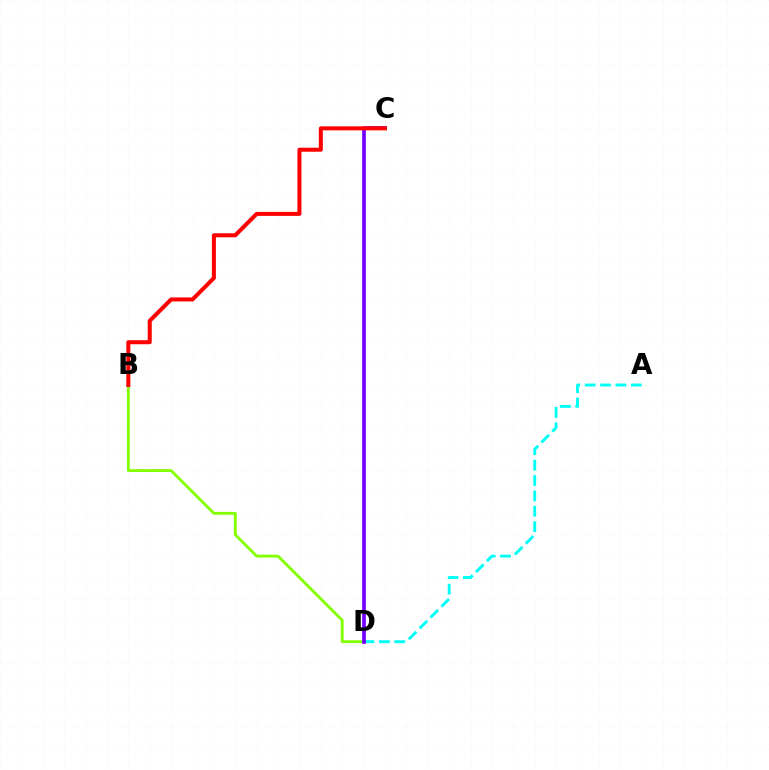{('B', 'D'): [{'color': '#84ff00', 'line_style': 'solid', 'thickness': 2.05}], ('A', 'D'): [{'color': '#00fff6', 'line_style': 'dashed', 'thickness': 2.09}], ('C', 'D'): [{'color': '#7200ff', 'line_style': 'solid', 'thickness': 2.67}], ('B', 'C'): [{'color': '#ff0000', 'line_style': 'solid', 'thickness': 2.9}]}